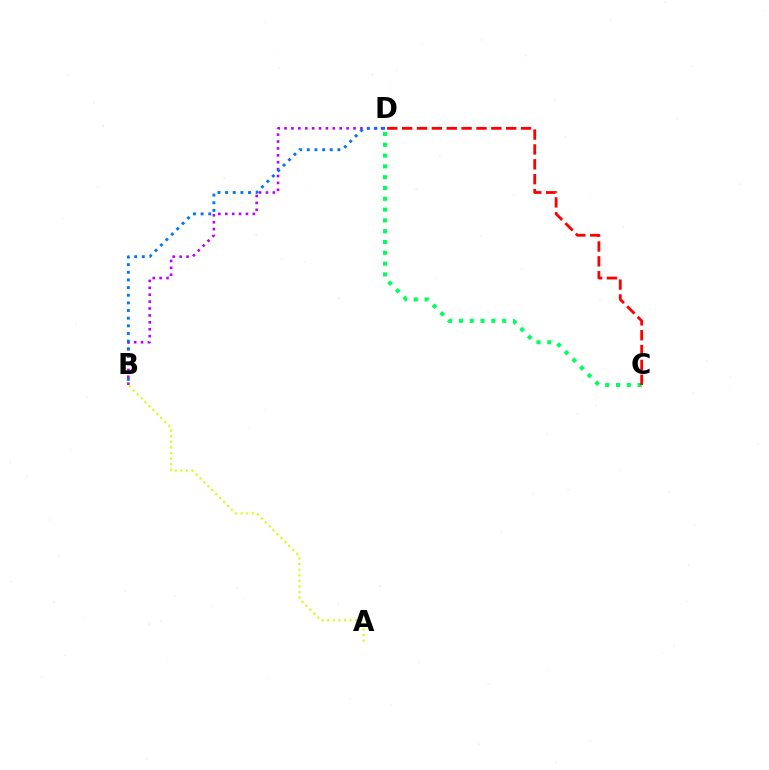{('B', 'D'): [{'color': '#b900ff', 'line_style': 'dotted', 'thickness': 1.87}, {'color': '#0074ff', 'line_style': 'dotted', 'thickness': 2.08}], ('C', 'D'): [{'color': '#00ff5c', 'line_style': 'dotted', 'thickness': 2.94}, {'color': '#ff0000', 'line_style': 'dashed', 'thickness': 2.02}], ('A', 'B'): [{'color': '#d1ff00', 'line_style': 'dotted', 'thickness': 1.51}]}